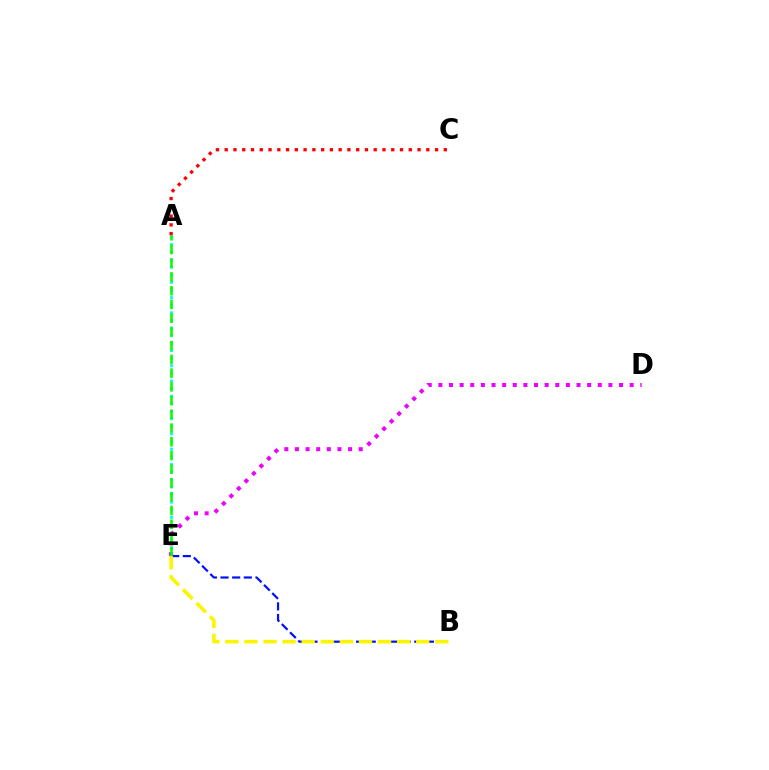{('A', 'E'): [{'color': '#00fff6', 'line_style': 'dotted', 'thickness': 2.06}, {'color': '#08ff00', 'line_style': 'dashed', 'thickness': 1.87}], ('D', 'E'): [{'color': '#ee00ff', 'line_style': 'dotted', 'thickness': 2.89}], ('B', 'E'): [{'color': '#0010ff', 'line_style': 'dashed', 'thickness': 1.58}, {'color': '#fcf500', 'line_style': 'dashed', 'thickness': 2.59}], ('A', 'C'): [{'color': '#ff0000', 'line_style': 'dotted', 'thickness': 2.38}]}